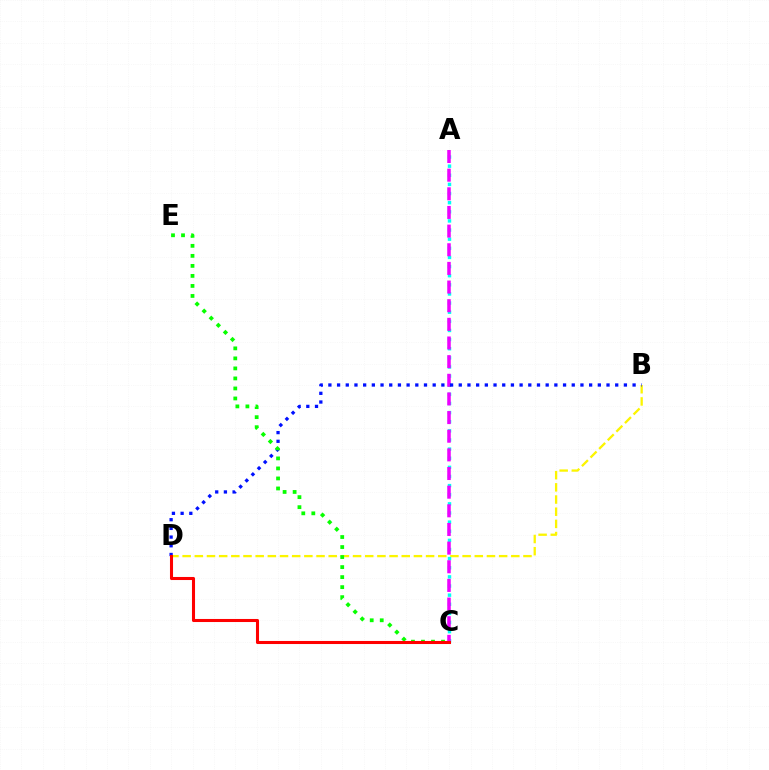{('B', 'D'): [{'color': '#fcf500', 'line_style': 'dashed', 'thickness': 1.65}, {'color': '#0010ff', 'line_style': 'dotted', 'thickness': 2.36}], ('A', 'C'): [{'color': '#00fff6', 'line_style': 'dotted', 'thickness': 2.48}, {'color': '#ee00ff', 'line_style': 'dashed', 'thickness': 2.53}], ('C', 'E'): [{'color': '#08ff00', 'line_style': 'dotted', 'thickness': 2.72}], ('C', 'D'): [{'color': '#ff0000', 'line_style': 'solid', 'thickness': 2.2}]}